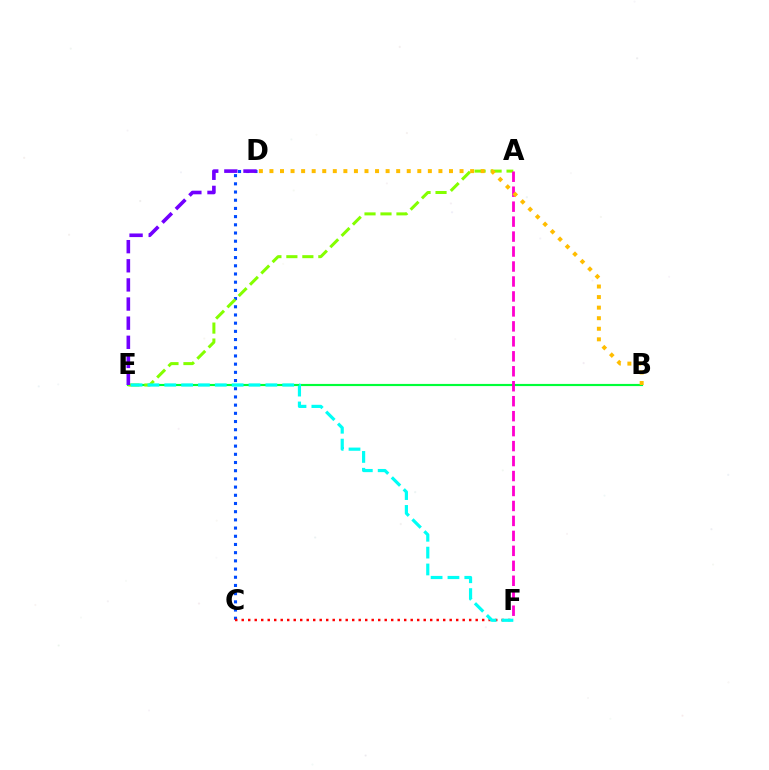{('B', 'E'): [{'color': '#00ff39', 'line_style': 'solid', 'thickness': 1.56}], ('C', 'D'): [{'color': '#004bff', 'line_style': 'dotted', 'thickness': 2.23}], ('A', 'E'): [{'color': '#84ff00', 'line_style': 'dashed', 'thickness': 2.17}], ('A', 'F'): [{'color': '#ff00cf', 'line_style': 'dashed', 'thickness': 2.03}], ('C', 'F'): [{'color': '#ff0000', 'line_style': 'dotted', 'thickness': 1.77}], ('B', 'D'): [{'color': '#ffbd00', 'line_style': 'dotted', 'thickness': 2.87}], ('D', 'E'): [{'color': '#7200ff', 'line_style': 'dashed', 'thickness': 2.6}], ('E', 'F'): [{'color': '#00fff6', 'line_style': 'dashed', 'thickness': 2.29}]}